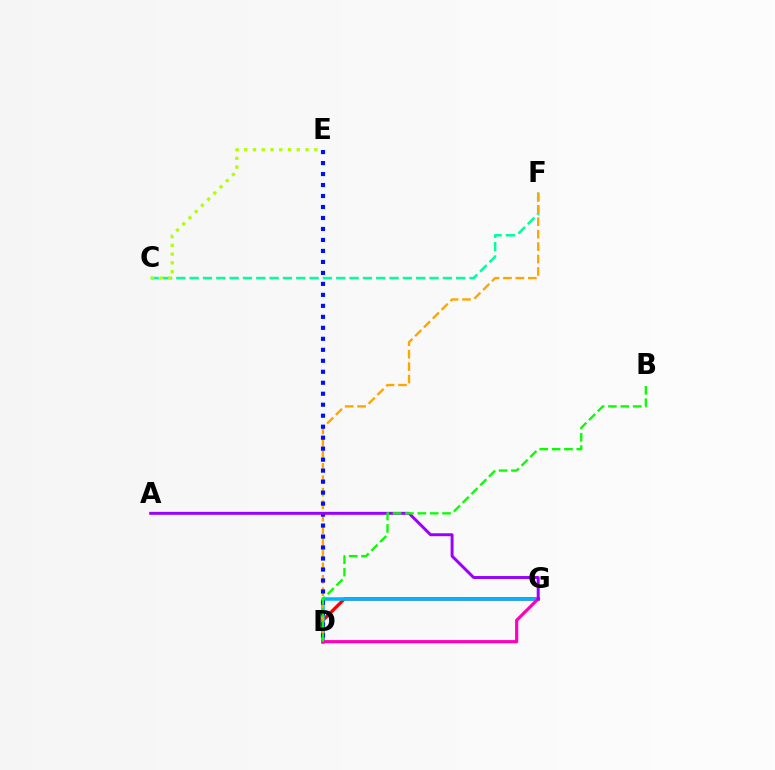{('D', 'G'): [{'color': '#ff0000', 'line_style': 'solid', 'thickness': 2.36}, {'color': '#00b5ff', 'line_style': 'solid', 'thickness': 2.53}, {'color': '#ff00bd', 'line_style': 'solid', 'thickness': 2.28}], ('C', 'F'): [{'color': '#00ff9d', 'line_style': 'dashed', 'thickness': 1.81}], ('C', 'E'): [{'color': '#b3ff00', 'line_style': 'dotted', 'thickness': 2.38}], ('D', 'F'): [{'color': '#ffa500', 'line_style': 'dashed', 'thickness': 1.69}], ('D', 'E'): [{'color': '#0010ff', 'line_style': 'dotted', 'thickness': 2.98}], ('A', 'G'): [{'color': '#9b00ff', 'line_style': 'solid', 'thickness': 2.12}], ('B', 'D'): [{'color': '#08ff00', 'line_style': 'dashed', 'thickness': 1.68}]}